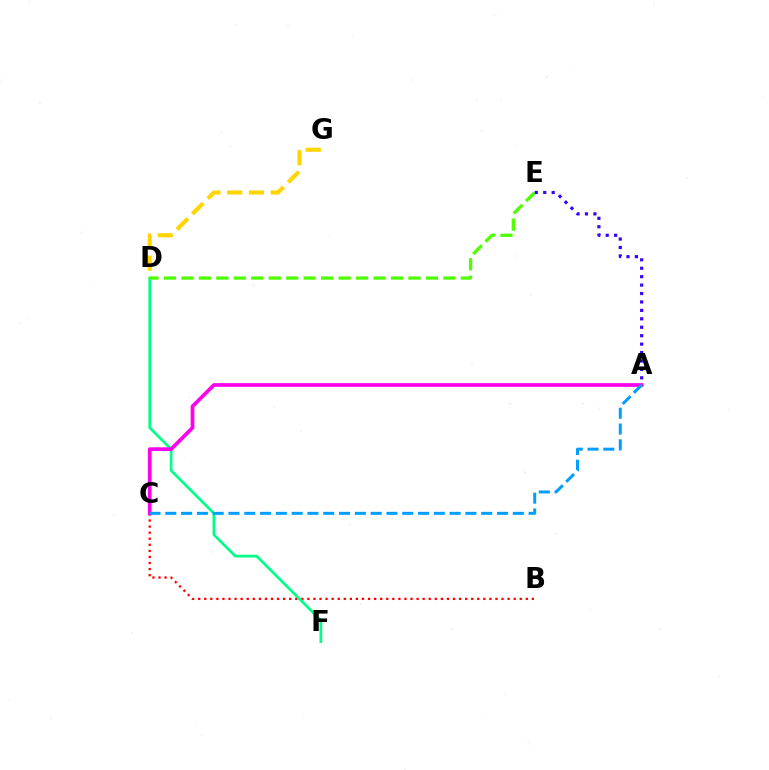{('D', 'G'): [{'color': '#ffd500', 'line_style': 'dashed', 'thickness': 2.96}], ('B', 'C'): [{'color': '#ff0000', 'line_style': 'dotted', 'thickness': 1.65}], ('D', 'F'): [{'color': '#00ff86', 'line_style': 'solid', 'thickness': 1.95}], ('D', 'E'): [{'color': '#4fff00', 'line_style': 'dashed', 'thickness': 2.37}], ('A', 'E'): [{'color': '#3700ff', 'line_style': 'dotted', 'thickness': 2.29}], ('A', 'C'): [{'color': '#ff00ed', 'line_style': 'solid', 'thickness': 2.68}, {'color': '#009eff', 'line_style': 'dashed', 'thickness': 2.15}]}